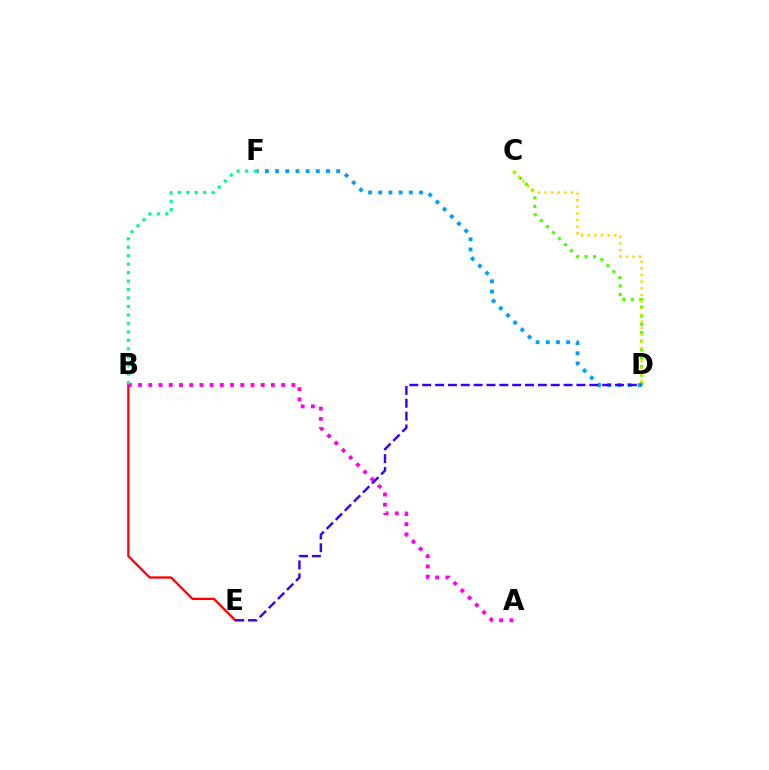{('B', 'E'): [{'color': '#ff0000', 'line_style': 'solid', 'thickness': 1.65}], ('C', 'D'): [{'color': '#4fff00', 'line_style': 'dotted', 'thickness': 2.31}, {'color': '#ffd500', 'line_style': 'dotted', 'thickness': 1.8}], ('D', 'F'): [{'color': '#009eff', 'line_style': 'dotted', 'thickness': 2.77}], ('A', 'B'): [{'color': '#ff00ed', 'line_style': 'dotted', 'thickness': 2.78}], ('D', 'E'): [{'color': '#3700ff', 'line_style': 'dashed', 'thickness': 1.75}], ('B', 'F'): [{'color': '#00ff86', 'line_style': 'dotted', 'thickness': 2.3}]}